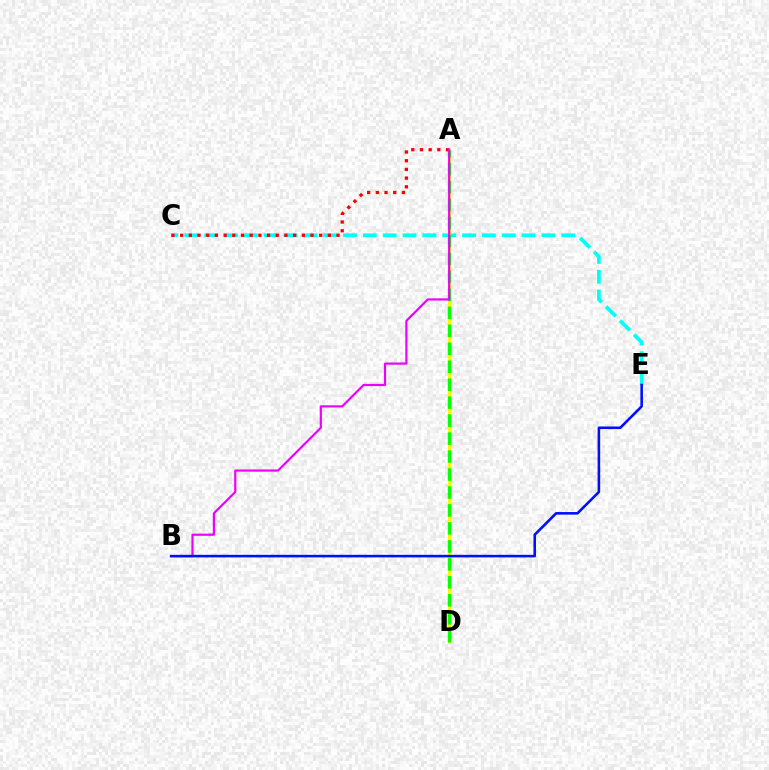{('C', 'E'): [{'color': '#00fff6', 'line_style': 'dashed', 'thickness': 2.7}], ('A', 'D'): [{'color': '#fcf500', 'line_style': 'solid', 'thickness': 2.17}, {'color': '#08ff00', 'line_style': 'dashed', 'thickness': 2.44}], ('A', 'C'): [{'color': '#ff0000', 'line_style': 'dotted', 'thickness': 2.36}], ('A', 'B'): [{'color': '#ee00ff', 'line_style': 'solid', 'thickness': 1.58}], ('B', 'E'): [{'color': '#0010ff', 'line_style': 'solid', 'thickness': 1.86}]}